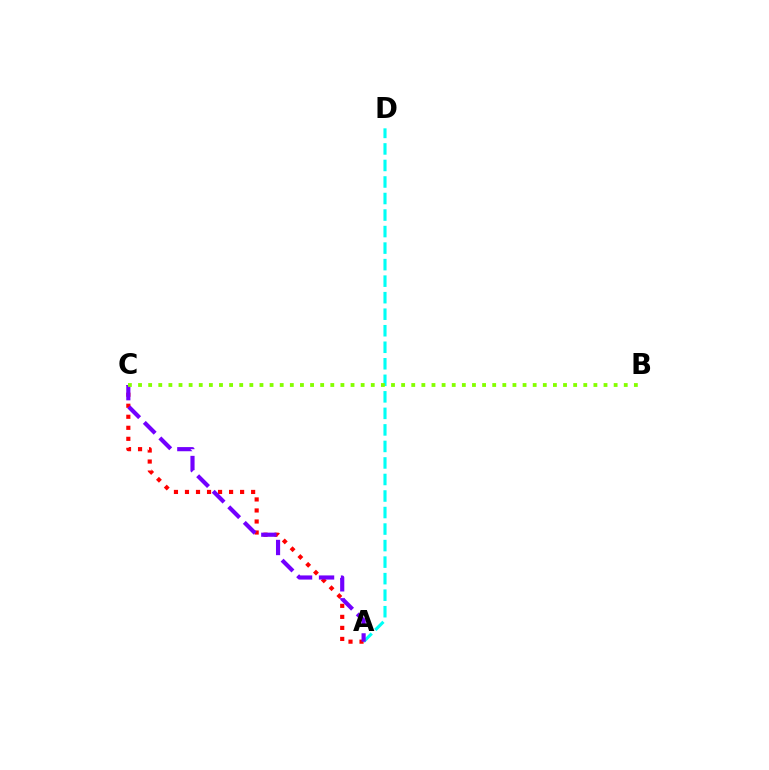{('A', 'D'): [{'color': '#00fff6', 'line_style': 'dashed', 'thickness': 2.25}], ('A', 'C'): [{'color': '#ff0000', 'line_style': 'dotted', 'thickness': 3.0}, {'color': '#7200ff', 'line_style': 'dashed', 'thickness': 2.99}], ('B', 'C'): [{'color': '#84ff00', 'line_style': 'dotted', 'thickness': 2.75}]}